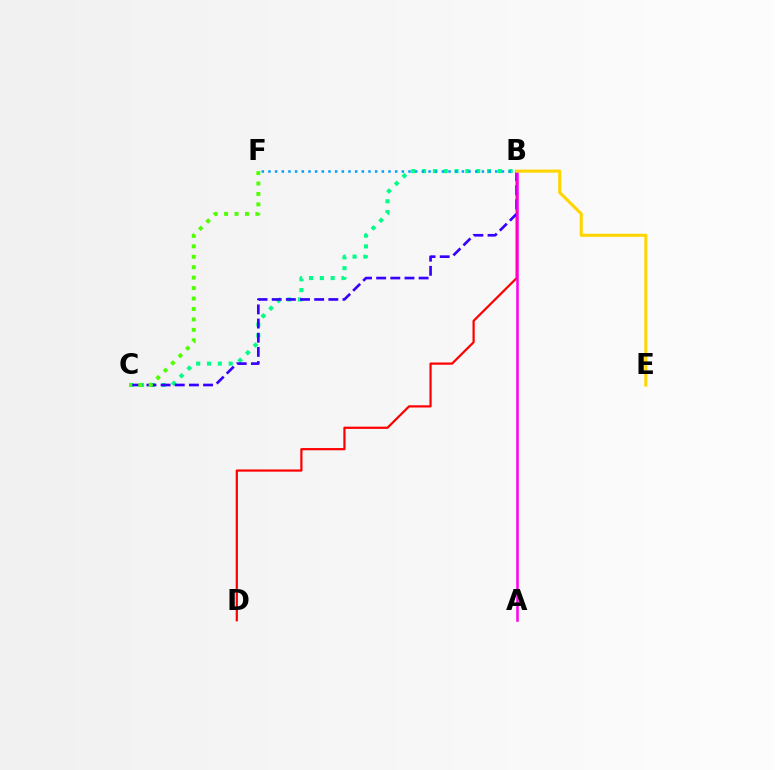{('B', 'D'): [{'color': '#ff0000', 'line_style': 'solid', 'thickness': 1.6}], ('B', 'C'): [{'color': '#00ff86', 'line_style': 'dotted', 'thickness': 2.94}, {'color': '#3700ff', 'line_style': 'dashed', 'thickness': 1.92}], ('A', 'B'): [{'color': '#ff00ed', 'line_style': 'solid', 'thickness': 1.82}], ('B', 'F'): [{'color': '#009eff', 'line_style': 'dotted', 'thickness': 1.81}], ('B', 'E'): [{'color': '#ffd500', 'line_style': 'solid', 'thickness': 2.22}], ('C', 'F'): [{'color': '#4fff00', 'line_style': 'dotted', 'thickness': 2.84}]}